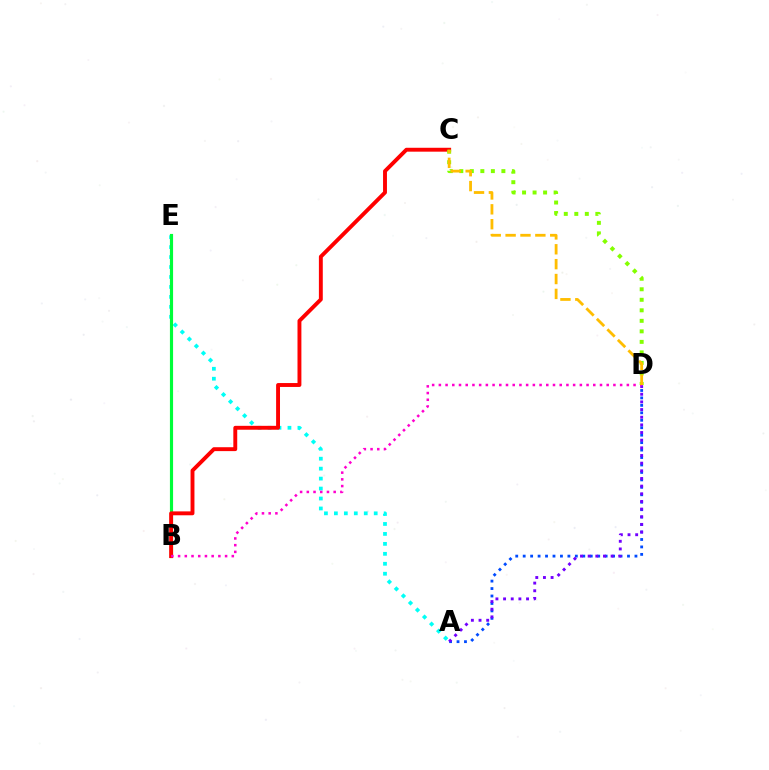{('A', 'E'): [{'color': '#00fff6', 'line_style': 'dotted', 'thickness': 2.7}], ('B', 'E'): [{'color': '#00ff39', 'line_style': 'solid', 'thickness': 2.27}], ('A', 'D'): [{'color': '#004bff', 'line_style': 'dotted', 'thickness': 2.02}, {'color': '#7200ff', 'line_style': 'dotted', 'thickness': 2.08}], ('B', 'C'): [{'color': '#ff0000', 'line_style': 'solid', 'thickness': 2.8}], ('B', 'D'): [{'color': '#ff00cf', 'line_style': 'dotted', 'thickness': 1.82}], ('C', 'D'): [{'color': '#84ff00', 'line_style': 'dotted', 'thickness': 2.86}, {'color': '#ffbd00', 'line_style': 'dashed', 'thickness': 2.02}]}